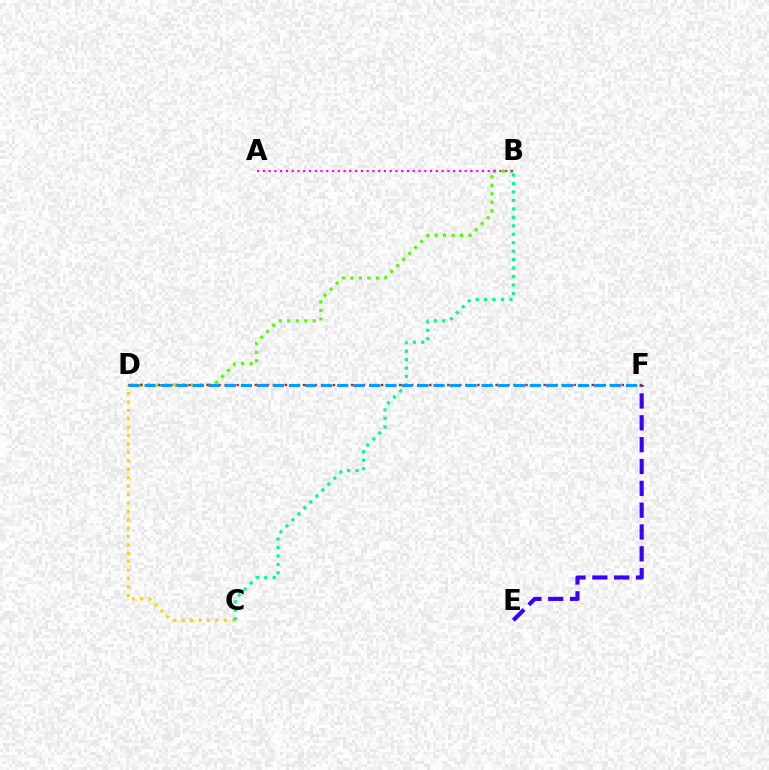{('E', 'F'): [{'color': '#3700ff', 'line_style': 'dashed', 'thickness': 2.97}], ('B', 'D'): [{'color': '#4fff00', 'line_style': 'dotted', 'thickness': 2.31}], ('C', 'D'): [{'color': '#ffd500', 'line_style': 'dotted', 'thickness': 2.28}], ('D', 'F'): [{'color': '#ff0000', 'line_style': 'dotted', 'thickness': 1.63}, {'color': '#009eff', 'line_style': 'dashed', 'thickness': 2.18}], ('B', 'C'): [{'color': '#00ff86', 'line_style': 'dotted', 'thickness': 2.3}], ('A', 'B'): [{'color': '#ff00ed', 'line_style': 'dotted', 'thickness': 1.57}]}